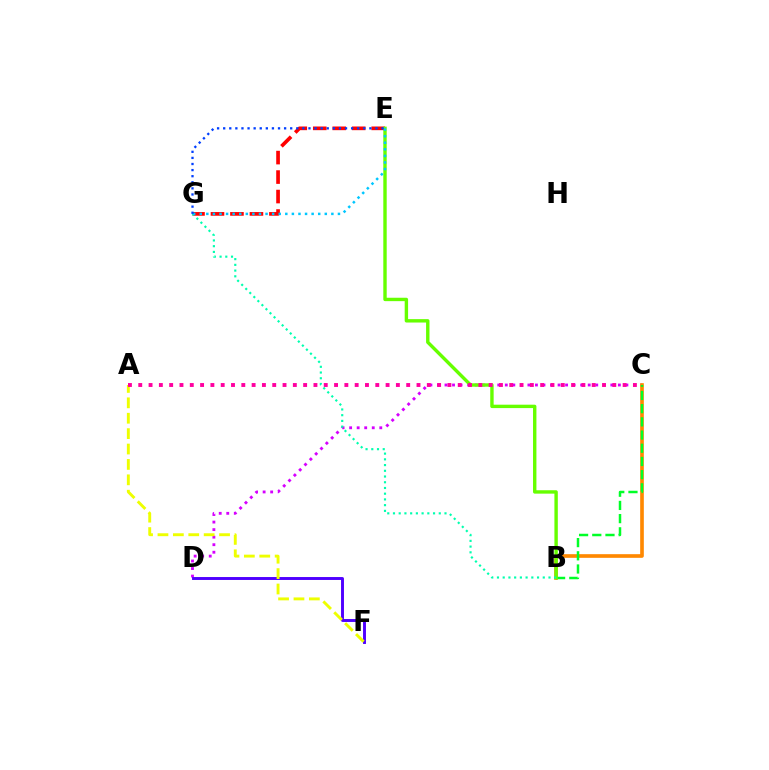{('C', 'D'): [{'color': '#d600ff', 'line_style': 'dotted', 'thickness': 2.05}], ('E', 'G'): [{'color': '#ff0000', 'line_style': 'dashed', 'thickness': 2.65}, {'color': '#00c7ff', 'line_style': 'dotted', 'thickness': 1.79}, {'color': '#003fff', 'line_style': 'dotted', 'thickness': 1.66}], ('D', 'F'): [{'color': '#4f00ff', 'line_style': 'solid', 'thickness': 2.11}], ('A', 'F'): [{'color': '#eeff00', 'line_style': 'dashed', 'thickness': 2.09}], ('B', 'C'): [{'color': '#ff8800', 'line_style': 'solid', 'thickness': 2.63}, {'color': '#00ff27', 'line_style': 'dashed', 'thickness': 1.79}], ('B', 'E'): [{'color': '#66ff00', 'line_style': 'solid', 'thickness': 2.45}], ('A', 'C'): [{'color': '#ff00a0', 'line_style': 'dotted', 'thickness': 2.8}], ('B', 'G'): [{'color': '#00ffaf', 'line_style': 'dotted', 'thickness': 1.56}]}